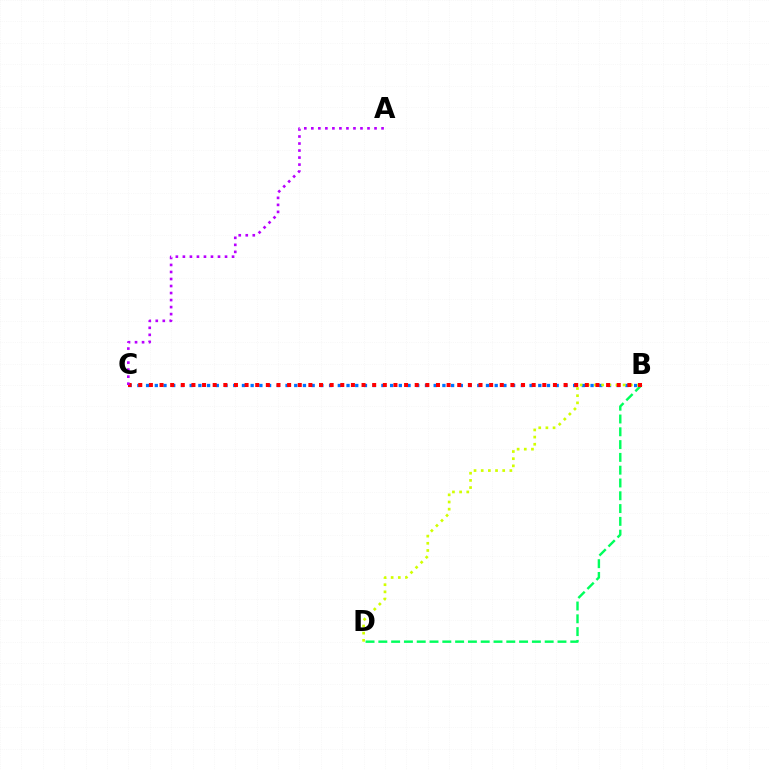{('B', 'C'): [{'color': '#0074ff', 'line_style': 'dotted', 'thickness': 2.37}, {'color': '#ff0000', 'line_style': 'dotted', 'thickness': 2.89}], ('B', 'D'): [{'color': '#d1ff00', 'line_style': 'dotted', 'thickness': 1.95}, {'color': '#00ff5c', 'line_style': 'dashed', 'thickness': 1.74}], ('A', 'C'): [{'color': '#b900ff', 'line_style': 'dotted', 'thickness': 1.91}]}